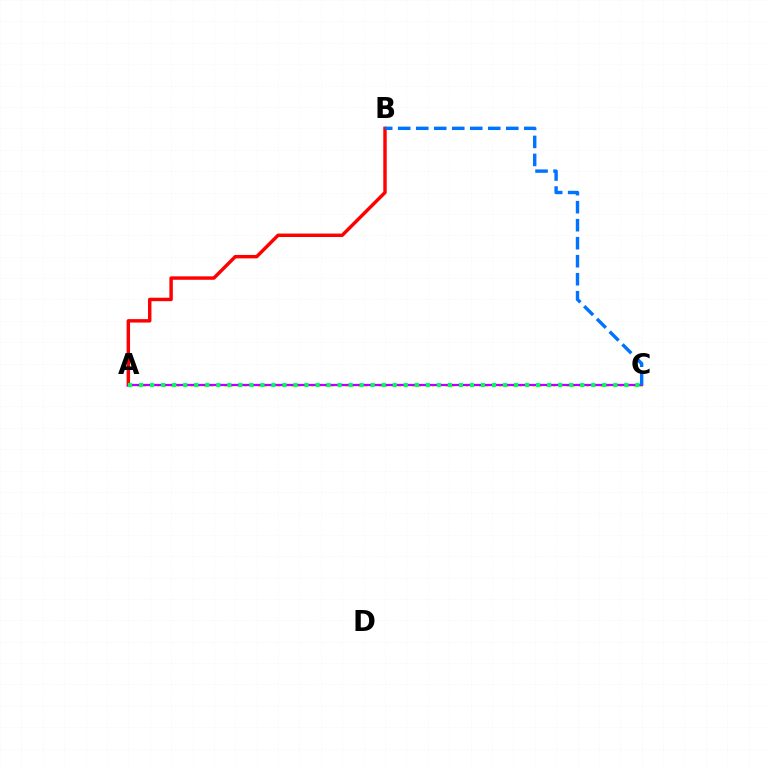{('A', 'B'): [{'color': '#ff0000', 'line_style': 'solid', 'thickness': 2.47}], ('A', 'C'): [{'color': '#d1ff00', 'line_style': 'dotted', 'thickness': 1.82}, {'color': '#b900ff', 'line_style': 'solid', 'thickness': 1.64}, {'color': '#00ff5c', 'line_style': 'dotted', 'thickness': 3.0}], ('B', 'C'): [{'color': '#0074ff', 'line_style': 'dashed', 'thickness': 2.45}]}